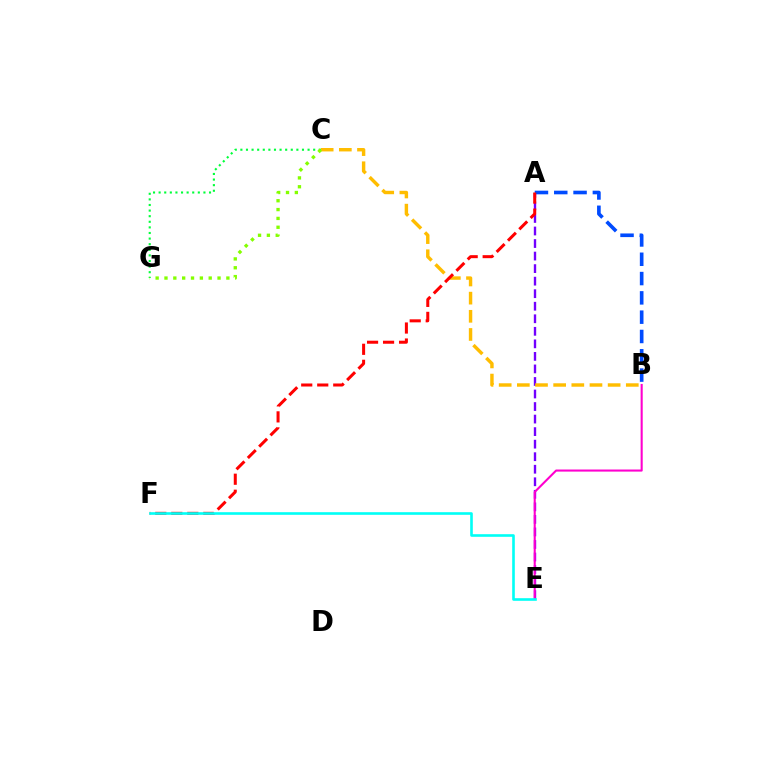{('A', 'E'): [{'color': '#7200ff', 'line_style': 'dashed', 'thickness': 1.7}], ('B', 'C'): [{'color': '#ffbd00', 'line_style': 'dashed', 'thickness': 2.47}], ('B', 'E'): [{'color': '#ff00cf', 'line_style': 'solid', 'thickness': 1.5}], ('A', 'B'): [{'color': '#004bff', 'line_style': 'dashed', 'thickness': 2.62}], ('A', 'F'): [{'color': '#ff0000', 'line_style': 'dashed', 'thickness': 2.18}], ('C', 'G'): [{'color': '#00ff39', 'line_style': 'dotted', 'thickness': 1.52}, {'color': '#84ff00', 'line_style': 'dotted', 'thickness': 2.4}], ('E', 'F'): [{'color': '#00fff6', 'line_style': 'solid', 'thickness': 1.89}]}